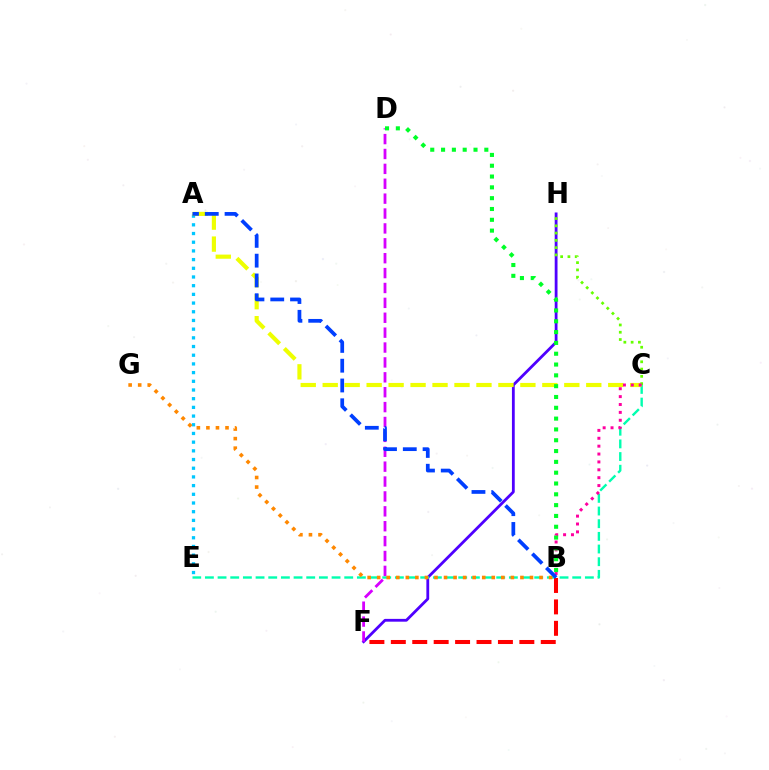{('F', 'H'): [{'color': '#4f00ff', 'line_style': 'solid', 'thickness': 2.02}], ('C', 'E'): [{'color': '#00ffaf', 'line_style': 'dashed', 'thickness': 1.72}], ('B', 'F'): [{'color': '#ff0000', 'line_style': 'dashed', 'thickness': 2.91}], ('D', 'F'): [{'color': '#d600ff', 'line_style': 'dashed', 'thickness': 2.02}], ('A', 'E'): [{'color': '#00c7ff', 'line_style': 'dotted', 'thickness': 2.36}], ('A', 'C'): [{'color': '#eeff00', 'line_style': 'dashed', 'thickness': 2.98}], ('C', 'H'): [{'color': '#66ff00', 'line_style': 'dotted', 'thickness': 1.98}], ('B', 'C'): [{'color': '#ff00a0', 'line_style': 'dotted', 'thickness': 2.14}], ('B', 'G'): [{'color': '#ff8800', 'line_style': 'dotted', 'thickness': 2.59}], ('A', 'B'): [{'color': '#003fff', 'line_style': 'dashed', 'thickness': 2.69}], ('B', 'D'): [{'color': '#00ff27', 'line_style': 'dotted', 'thickness': 2.94}]}